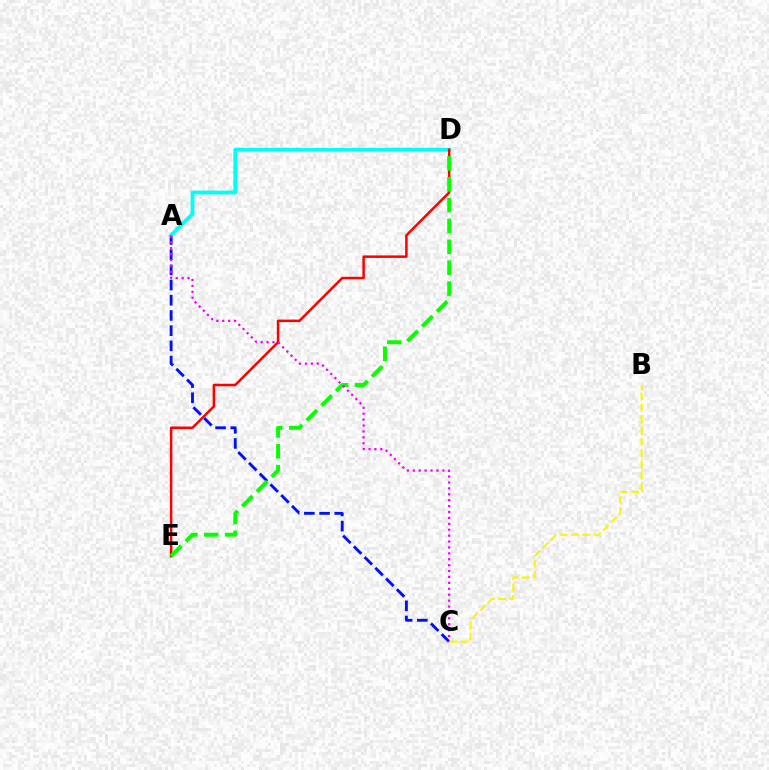{('A', 'C'): [{'color': '#0010ff', 'line_style': 'dashed', 'thickness': 2.06}, {'color': '#ee00ff', 'line_style': 'dotted', 'thickness': 1.61}], ('A', 'D'): [{'color': '#00fff6', 'line_style': 'solid', 'thickness': 2.73}], ('D', 'E'): [{'color': '#ff0000', 'line_style': 'solid', 'thickness': 1.8}, {'color': '#08ff00', 'line_style': 'dashed', 'thickness': 2.83}], ('B', 'C'): [{'color': '#fcf500', 'line_style': 'dashed', 'thickness': 1.54}]}